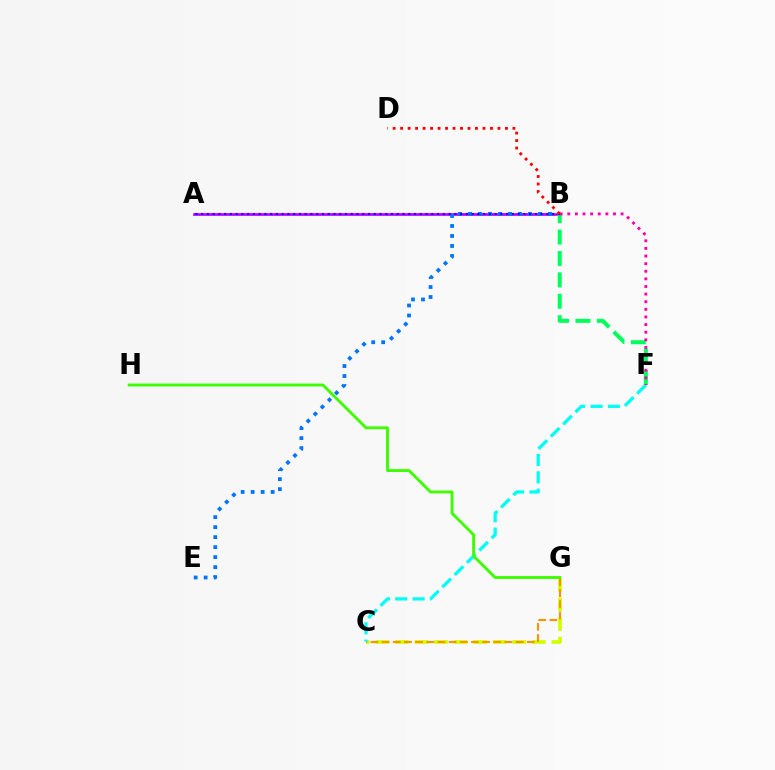{('C', 'G'): [{'color': '#d1ff00', 'line_style': 'dashed', 'thickness': 2.66}, {'color': '#ff9400', 'line_style': 'dashed', 'thickness': 1.52}], ('C', 'F'): [{'color': '#00fff6', 'line_style': 'dashed', 'thickness': 2.36}], ('A', 'B'): [{'color': '#b900ff', 'line_style': 'solid', 'thickness': 1.94}, {'color': '#2500ff', 'line_style': 'dotted', 'thickness': 1.56}], ('B', 'E'): [{'color': '#0074ff', 'line_style': 'dotted', 'thickness': 2.72}], ('B', 'F'): [{'color': '#00ff5c', 'line_style': 'dashed', 'thickness': 2.91}, {'color': '#ff00ac', 'line_style': 'dotted', 'thickness': 2.07}], ('G', 'H'): [{'color': '#3dff00', 'line_style': 'solid', 'thickness': 2.08}], ('B', 'D'): [{'color': '#ff0000', 'line_style': 'dotted', 'thickness': 2.03}]}